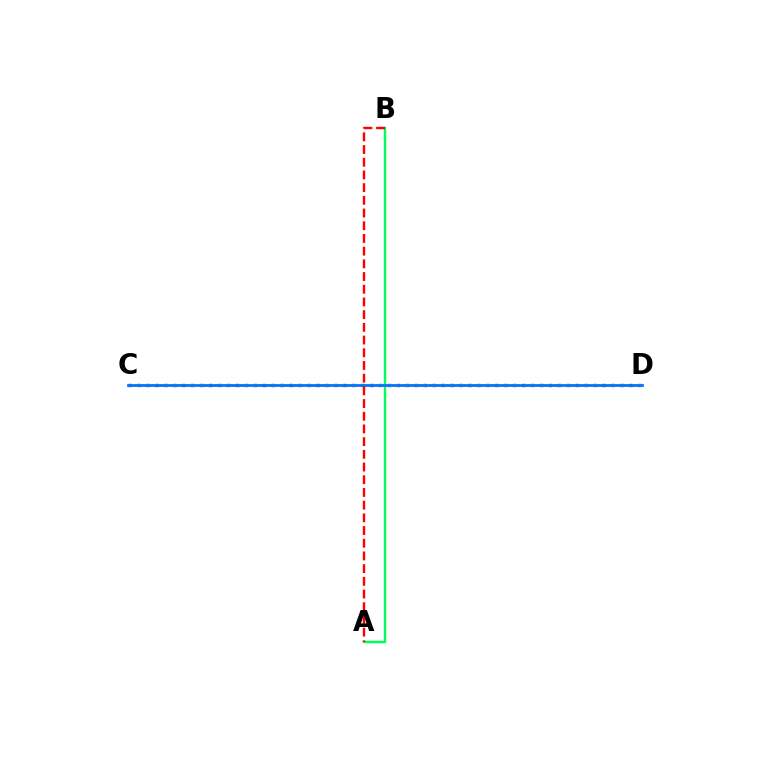{('A', 'B'): [{'color': '#00ff5c', 'line_style': 'solid', 'thickness': 1.76}, {'color': '#ff0000', 'line_style': 'dashed', 'thickness': 1.73}], ('C', 'D'): [{'color': '#b900ff', 'line_style': 'dotted', 'thickness': 2.43}, {'color': '#d1ff00', 'line_style': 'dashed', 'thickness': 1.84}, {'color': '#0074ff', 'line_style': 'solid', 'thickness': 1.99}]}